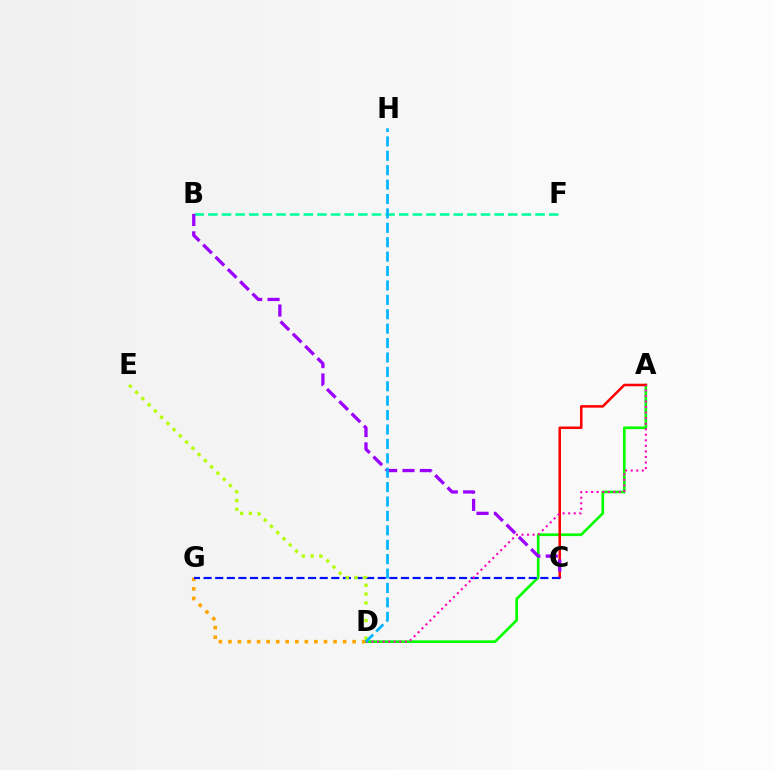{('A', 'D'): [{'color': '#08ff00', 'line_style': 'solid', 'thickness': 1.94}, {'color': '#ff00bd', 'line_style': 'dotted', 'thickness': 1.51}], ('D', 'G'): [{'color': '#ffa500', 'line_style': 'dotted', 'thickness': 2.6}], ('A', 'C'): [{'color': '#ff0000', 'line_style': 'solid', 'thickness': 1.83}], ('C', 'G'): [{'color': '#0010ff', 'line_style': 'dashed', 'thickness': 1.58}], ('D', 'E'): [{'color': '#b3ff00', 'line_style': 'dotted', 'thickness': 2.39}], ('B', 'F'): [{'color': '#00ff9d', 'line_style': 'dashed', 'thickness': 1.85}], ('B', 'C'): [{'color': '#9b00ff', 'line_style': 'dashed', 'thickness': 2.36}], ('D', 'H'): [{'color': '#00b5ff', 'line_style': 'dashed', 'thickness': 1.96}]}